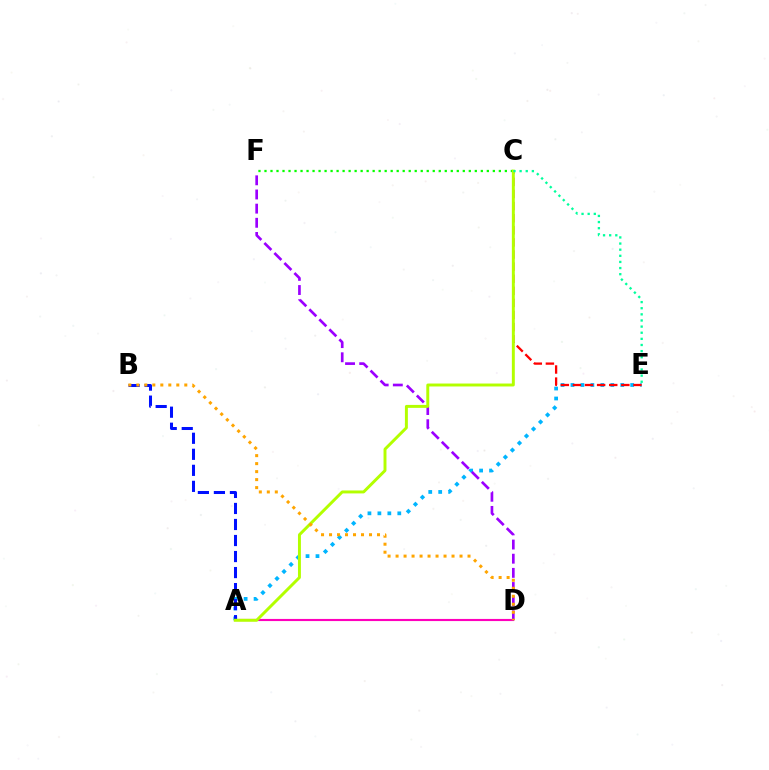{('A', 'E'): [{'color': '#00b5ff', 'line_style': 'dotted', 'thickness': 2.7}], ('C', 'E'): [{'color': '#ff0000', 'line_style': 'dashed', 'thickness': 1.64}, {'color': '#00ff9d', 'line_style': 'dotted', 'thickness': 1.66}], ('A', 'D'): [{'color': '#ff00bd', 'line_style': 'solid', 'thickness': 1.53}], ('C', 'F'): [{'color': '#08ff00', 'line_style': 'dotted', 'thickness': 1.63}], ('A', 'B'): [{'color': '#0010ff', 'line_style': 'dashed', 'thickness': 2.18}], ('D', 'F'): [{'color': '#9b00ff', 'line_style': 'dashed', 'thickness': 1.92}], ('A', 'C'): [{'color': '#b3ff00', 'line_style': 'solid', 'thickness': 2.12}], ('B', 'D'): [{'color': '#ffa500', 'line_style': 'dotted', 'thickness': 2.17}]}